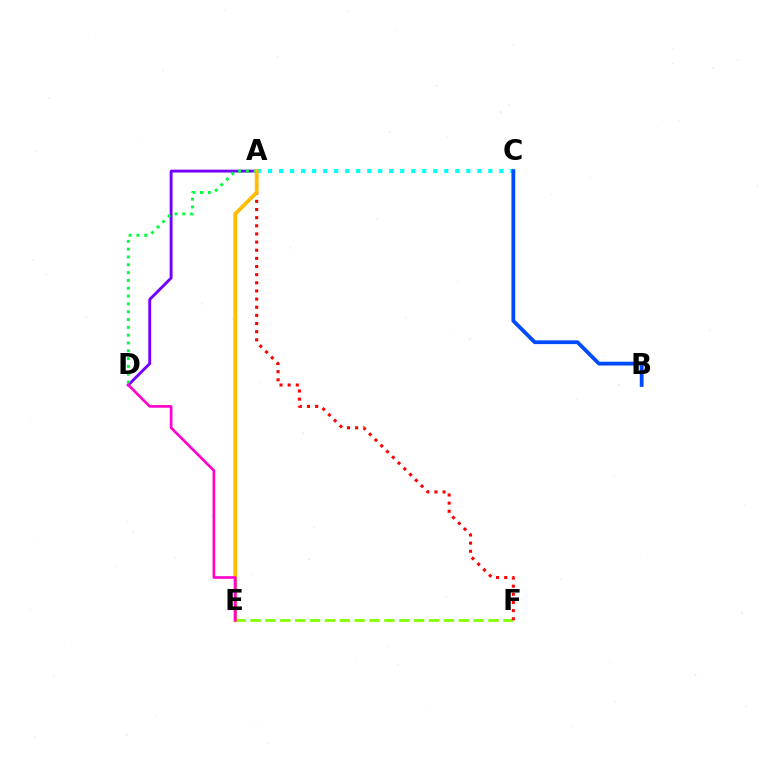{('A', 'C'): [{'color': '#00fff6', 'line_style': 'dotted', 'thickness': 2.99}], ('E', 'F'): [{'color': '#84ff00', 'line_style': 'dashed', 'thickness': 2.02}], ('A', 'F'): [{'color': '#ff0000', 'line_style': 'dotted', 'thickness': 2.21}], ('A', 'D'): [{'color': '#7200ff', 'line_style': 'solid', 'thickness': 2.08}, {'color': '#00ff39', 'line_style': 'dotted', 'thickness': 2.12}], ('A', 'E'): [{'color': '#ffbd00', 'line_style': 'solid', 'thickness': 2.71}], ('D', 'E'): [{'color': '#ff00cf', 'line_style': 'solid', 'thickness': 1.92}], ('B', 'C'): [{'color': '#004bff', 'line_style': 'solid', 'thickness': 2.72}]}